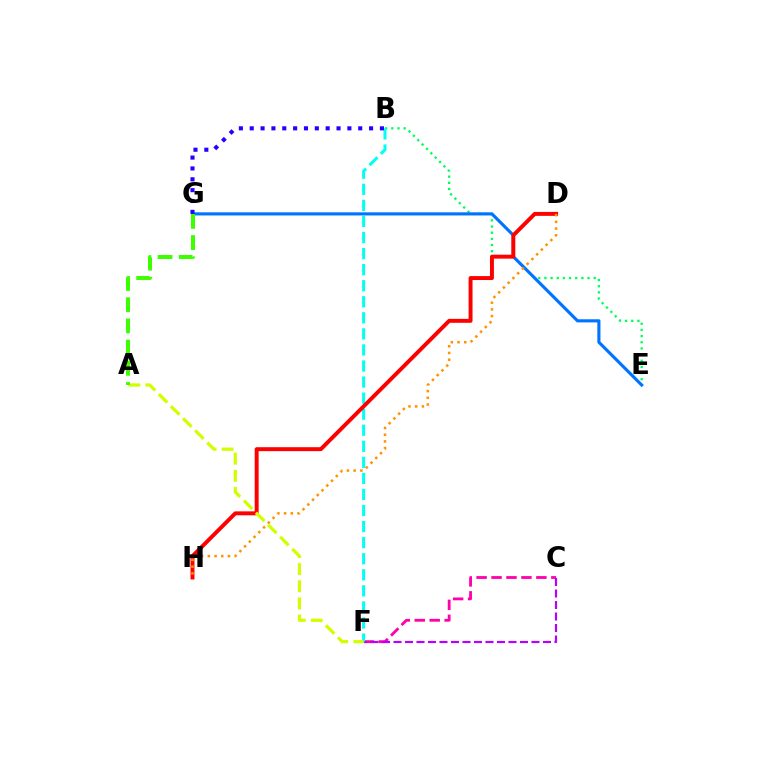{('C', 'F'): [{'color': '#ff00ac', 'line_style': 'dashed', 'thickness': 2.03}, {'color': '#b900ff', 'line_style': 'dashed', 'thickness': 1.56}], ('B', 'E'): [{'color': '#00ff5c', 'line_style': 'dotted', 'thickness': 1.67}], ('E', 'G'): [{'color': '#0074ff', 'line_style': 'solid', 'thickness': 2.25}], ('B', 'F'): [{'color': '#00fff6', 'line_style': 'dashed', 'thickness': 2.18}], ('B', 'G'): [{'color': '#2500ff', 'line_style': 'dotted', 'thickness': 2.95}], ('D', 'H'): [{'color': '#ff0000', 'line_style': 'solid', 'thickness': 2.84}, {'color': '#ff9400', 'line_style': 'dotted', 'thickness': 1.82}], ('A', 'F'): [{'color': '#d1ff00', 'line_style': 'dashed', 'thickness': 2.33}], ('A', 'G'): [{'color': '#3dff00', 'line_style': 'dashed', 'thickness': 2.88}]}